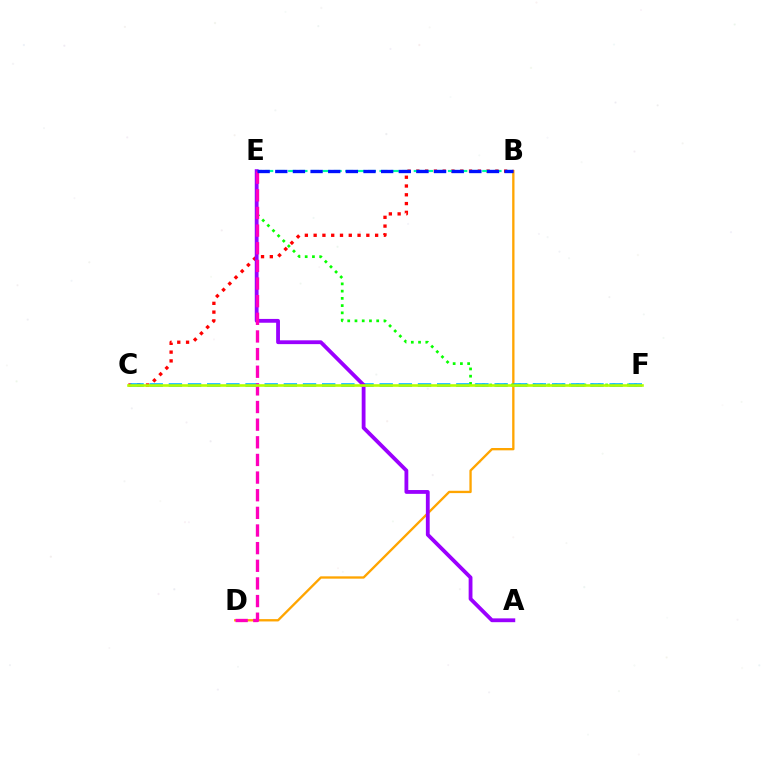{('B', 'D'): [{'color': '#ffa500', 'line_style': 'solid', 'thickness': 1.68}], ('E', 'F'): [{'color': '#08ff00', 'line_style': 'dotted', 'thickness': 1.97}], ('B', 'C'): [{'color': '#ff0000', 'line_style': 'dotted', 'thickness': 2.39}], ('B', 'E'): [{'color': '#00ff9d', 'line_style': 'dashed', 'thickness': 1.55}, {'color': '#0010ff', 'line_style': 'dashed', 'thickness': 2.4}], ('C', 'F'): [{'color': '#00b5ff', 'line_style': 'dashed', 'thickness': 2.6}, {'color': '#b3ff00', 'line_style': 'solid', 'thickness': 1.88}], ('A', 'E'): [{'color': '#9b00ff', 'line_style': 'solid', 'thickness': 2.75}], ('D', 'E'): [{'color': '#ff00bd', 'line_style': 'dashed', 'thickness': 2.4}]}